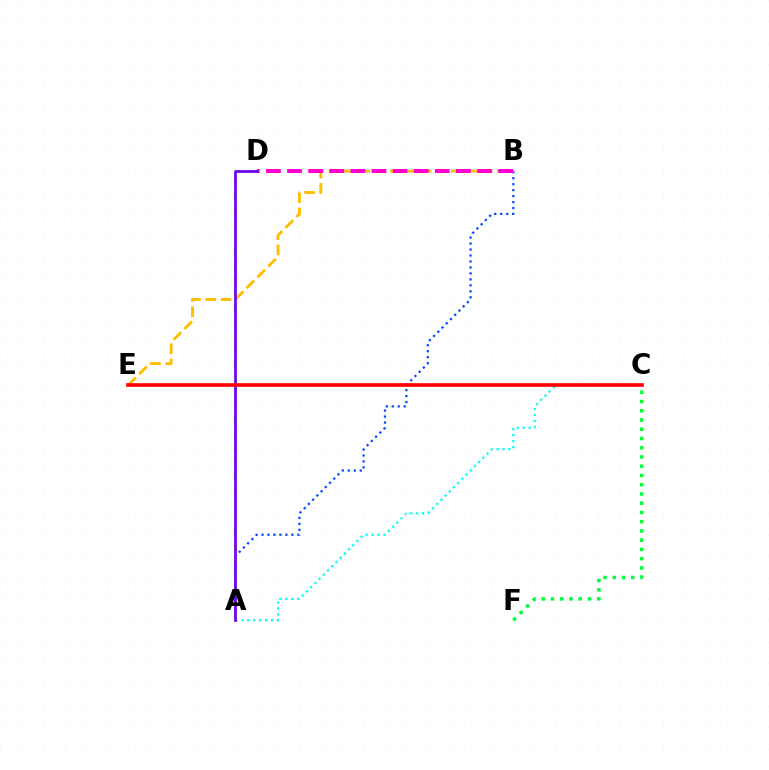{('A', 'B'): [{'color': '#004bff', 'line_style': 'dotted', 'thickness': 1.62}], ('C', 'F'): [{'color': '#00ff39', 'line_style': 'dotted', 'thickness': 2.51}], ('A', 'D'): [{'color': '#84ff00', 'line_style': 'dashed', 'thickness': 1.9}, {'color': '#7200ff', 'line_style': 'solid', 'thickness': 1.96}], ('A', 'C'): [{'color': '#00fff6', 'line_style': 'dotted', 'thickness': 1.61}], ('B', 'E'): [{'color': '#ffbd00', 'line_style': 'dashed', 'thickness': 2.08}], ('B', 'D'): [{'color': '#ff00cf', 'line_style': 'dashed', 'thickness': 2.87}], ('C', 'E'): [{'color': '#ff0000', 'line_style': 'solid', 'thickness': 2.6}]}